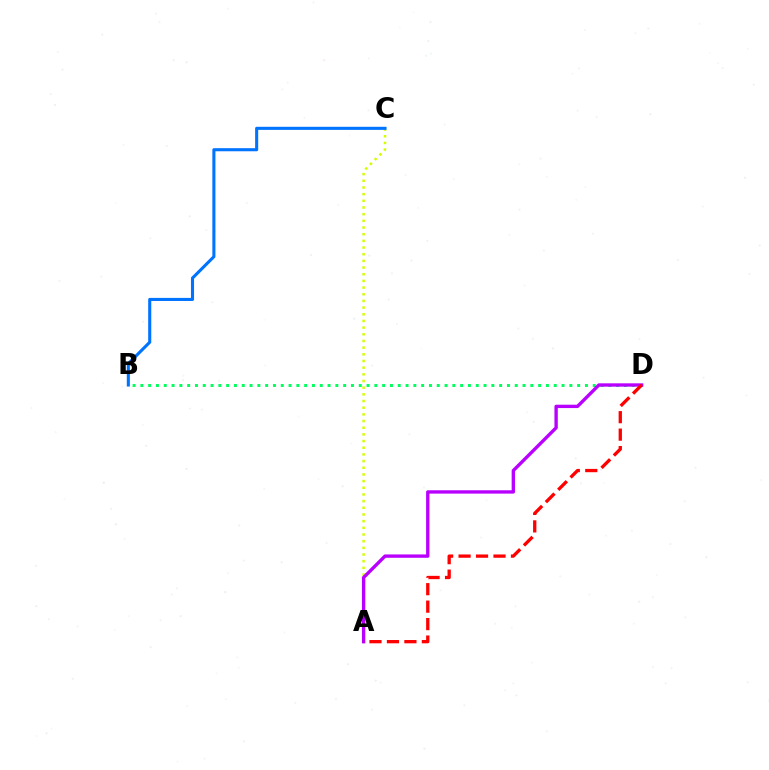{('B', 'D'): [{'color': '#00ff5c', 'line_style': 'dotted', 'thickness': 2.12}], ('A', 'C'): [{'color': '#d1ff00', 'line_style': 'dotted', 'thickness': 1.81}], ('A', 'D'): [{'color': '#b900ff', 'line_style': 'solid', 'thickness': 2.42}, {'color': '#ff0000', 'line_style': 'dashed', 'thickness': 2.37}], ('B', 'C'): [{'color': '#0074ff', 'line_style': 'solid', 'thickness': 2.22}]}